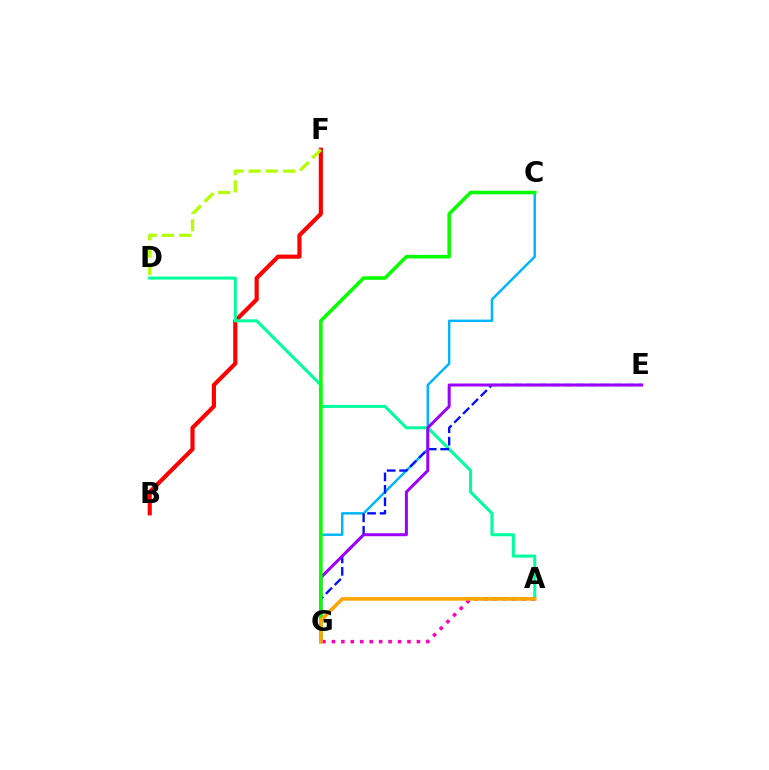{('B', 'F'): [{'color': '#ff0000', 'line_style': 'solid', 'thickness': 2.99}], ('D', 'F'): [{'color': '#b3ff00', 'line_style': 'dashed', 'thickness': 2.35}], ('C', 'G'): [{'color': '#00b5ff', 'line_style': 'solid', 'thickness': 1.77}, {'color': '#08ff00', 'line_style': 'solid', 'thickness': 2.56}], ('A', 'D'): [{'color': '#00ff9d', 'line_style': 'solid', 'thickness': 2.19}], ('E', 'G'): [{'color': '#0010ff', 'line_style': 'dashed', 'thickness': 1.69}, {'color': '#9b00ff', 'line_style': 'solid', 'thickness': 2.16}], ('A', 'G'): [{'color': '#ff00bd', 'line_style': 'dotted', 'thickness': 2.57}, {'color': '#ffa500', 'line_style': 'solid', 'thickness': 2.58}]}